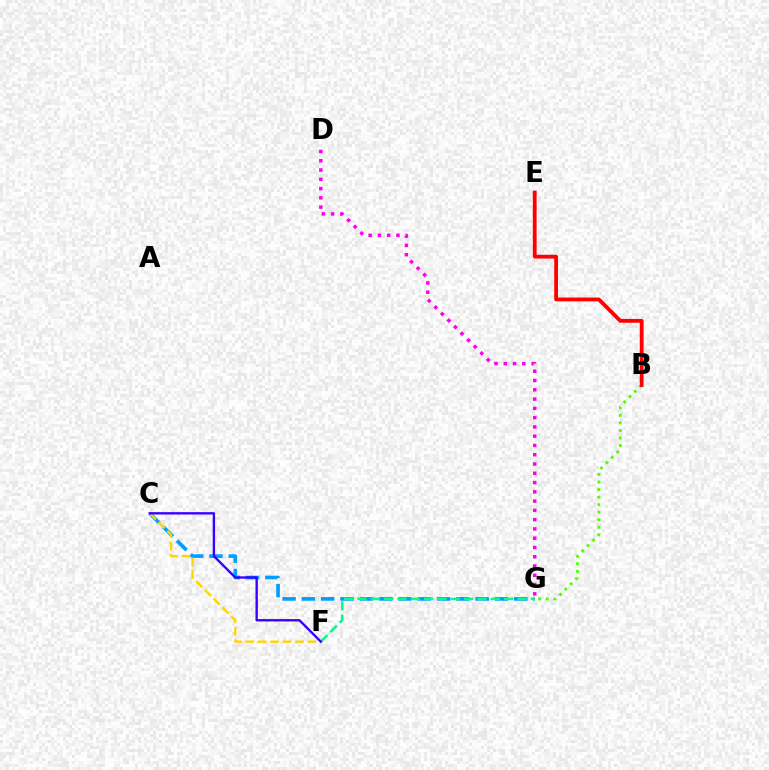{('C', 'G'): [{'color': '#009eff', 'line_style': 'dashed', 'thickness': 2.62}], ('C', 'F'): [{'color': '#ffd500', 'line_style': 'dashed', 'thickness': 1.69}, {'color': '#3700ff', 'line_style': 'solid', 'thickness': 1.7}], ('F', 'G'): [{'color': '#00ff86', 'line_style': 'dashed', 'thickness': 1.81}], ('B', 'G'): [{'color': '#4fff00', 'line_style': 'dotted', 'thickness': 2.05}], ('D', 'G'): [{'color': '#ff00ed', 'line_style': 'dotted', 'thickness': 2.52}], ('B', 'E'): [{'color': '#ff0000', 'line_style': 'solid', 'thickness': 2.74}]}